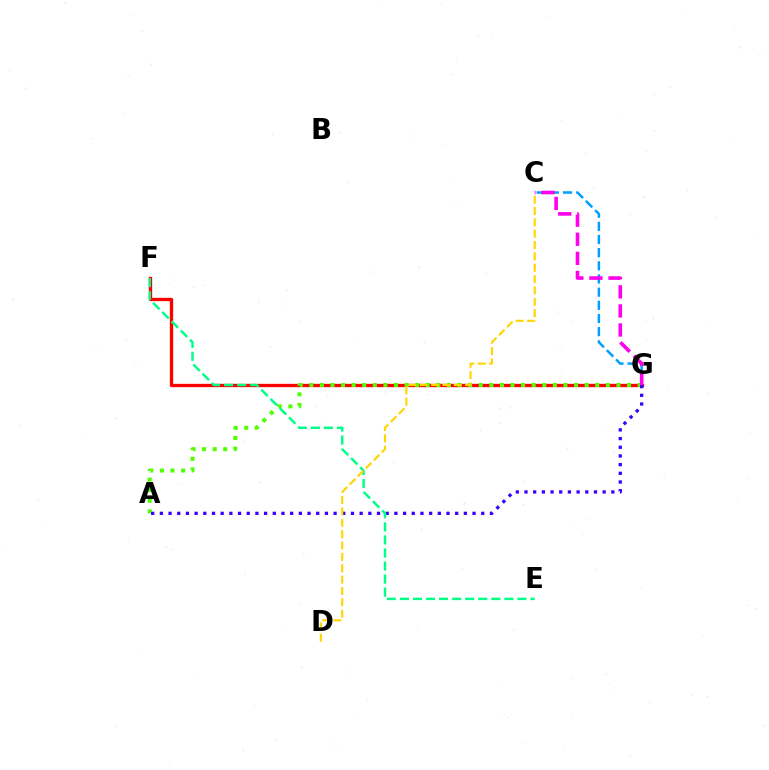{('F', 'G'): [{'color': '#ff0000', 'line_style': 'solid', 'thickness': 2.4}], ('C', 'G'): [{'color': '#009eff', 'line_style': 'dashed', 'thickness': 1.79}, {'color': '#ff00ed', 'line_style': 'dashed', 'thickness': 2.59}], ('A', 'G'): [{'color': '#4fff00', 'line_style': 'dotted', 'thickness': 2.88}, {'color': '#3700ff', 'line_style': 'dotted', 'thickness': 2.36}], ('E', 'F'): [{'color': '#00ff86', 'line_style': 'dashed', 'thickness': 1.77}], ('C', 'D'): [{'color': '#ffd500', 'line_style': 'dashed', 'thickness': 1.54}]}